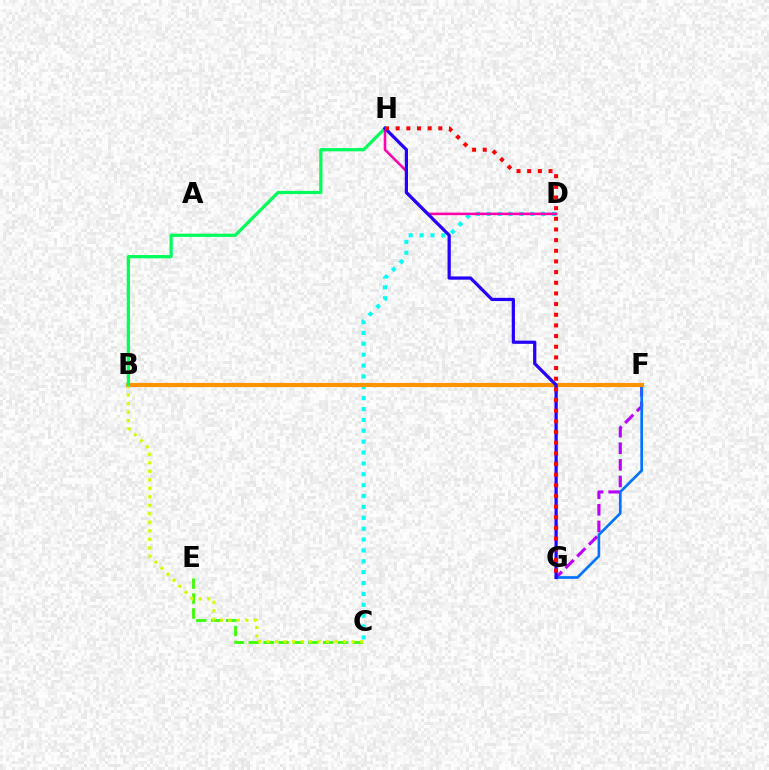{('F', 'G'): [{'color': '#b900ff', 'line_style': 'dashed', 'thickness': 2.25}, {'color': '#0074ff', 'line_style': 'solid', 'thickness': 1.93}], ('C', 'D'): [{'color': '#00fff6', 'line_style': 'dotted', 'thickness': 2.95}], ('C', 'E'): [{'color': '#3dff00', 'line_style': 'dashed', 'thickness': 2.02}], ('B', 'F'): [{'color': '#ff9400', 'line_style': 'solid', 'thickness': 2.98}], ('B', 'C'): [{'color': '#d1ff00', 'line_style': 'dotted', 'thickness': 2.31}], ('B', 'H'): [{'color': '#00ff5c', 'line_style': 'solid', 'thickness': 2.33}], ('D', 'H'): [{'color': '#ff00ac', 'line_style': 'solid', 'thickness': 1.85}], ('G', 'H'): [{'color': '#2500ff', 'line_style': 'solid', 'thickness': 2.33}, {'color': '#ff0000', 'line_style': 'dotted', 'thickness': 2.9}]}